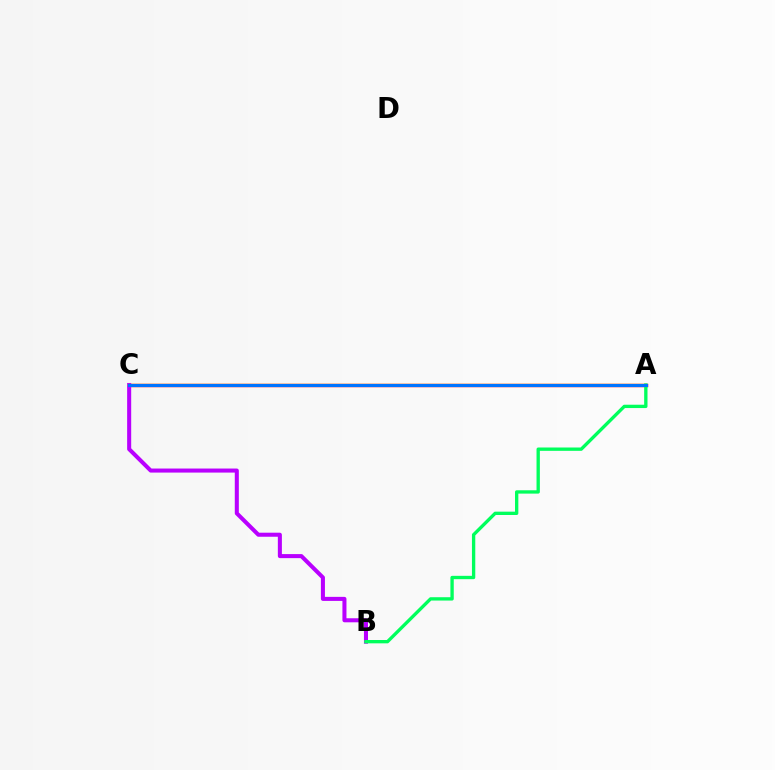{('A', 'C'): [{'color': '#ff0000', 'line_style': 'solid', 'thickness': 2.47}, {'color': '#d1ff00', 'line_style': 'solid', 'thickness': 1.57}, {'color': '#0074ff', 'line_style': 'solid', 'thickness': 2.22}], ('B', 'C'): [{'color': '#b900ff', 'line_style': 'solid', 'thickness': 2.91}], ('A', 'B'): [{'color': '#00ff5c', 'line_style': 'solid', 'thickness': 2.4}]}